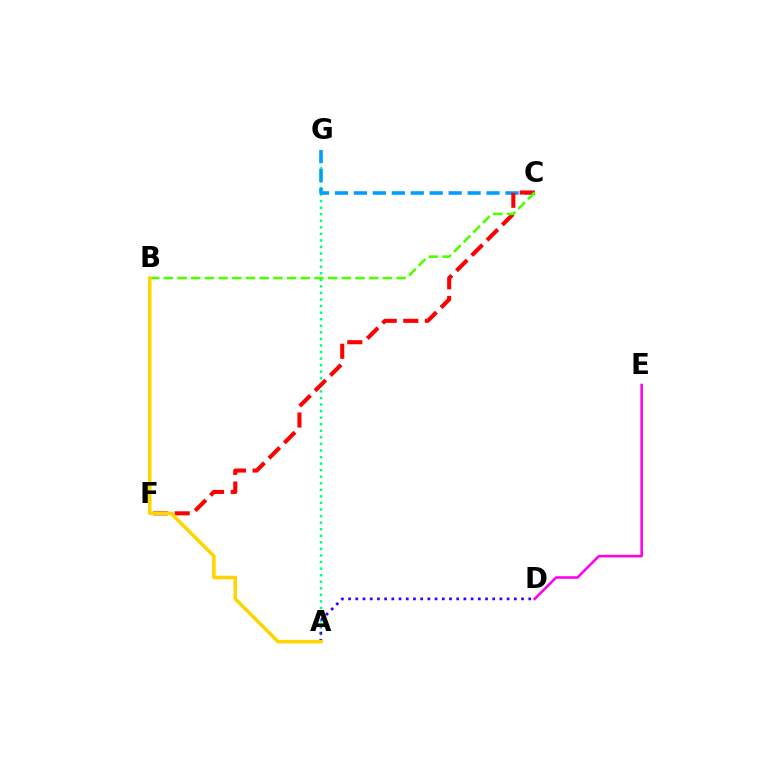{('D', 'E'): [{'color': '#ff00ed', 'line_style': 'solid', 'thickness': 1.86}], ('A', 'G'): [{'color': '#00ff86', 'line_style': 'dotted', 'thickness': 1.78}], ('C', 'G'): [{'color': '#009eff', 'line_style': 'dashed', 'thickness': 2.57}], ('C', 'F'): [{'color': '#ff0000', 'line_style': 'dashed', 'thickness': 2.94}], ('A', 'D'): [{'color': '#3700ff', 'line_style': 'dotted', 'thickness': 1.96}], ('B', 'C'): [{'color': '#4fff00', 'line_style': 'dashed', 'thickness': 1.86}], ('A', 'B'): [{'color': '#ffd500', 'line_style': 'solid', 'thickness': 2.56}]}